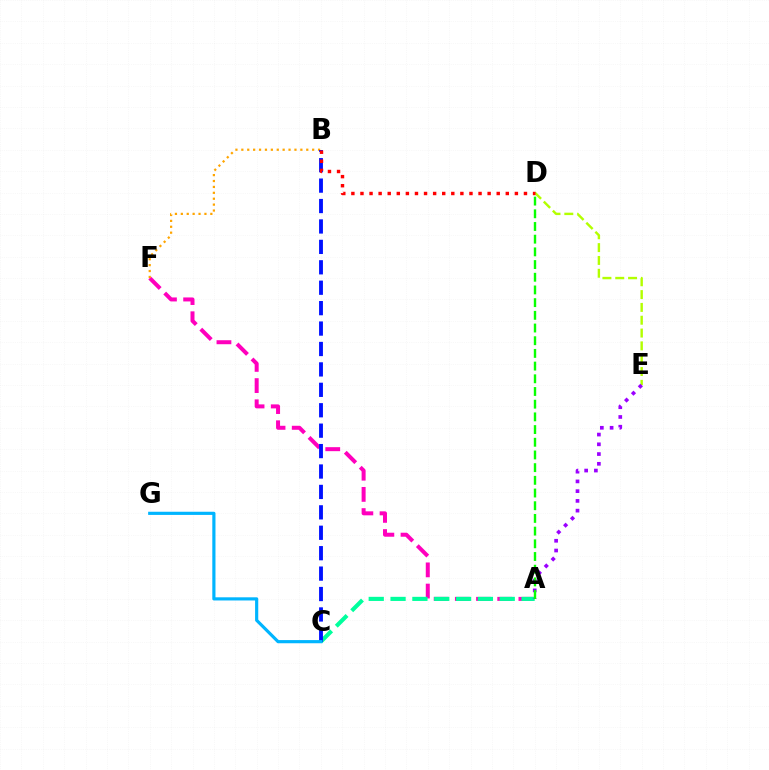{('A', 'F'): [{'color': '#ff00bd', 'line_style': 'dashed', 'thickness': 2.88}], ('D', 'E'): [{'color': '#b3ff00', 'line_style': 'dashed', 'thickness': 1.74}], ('A', 'C'): [{'color': '#00ff9d', 'line_style': 'dashed', 'thickness': 2.97}], ('A', 'E'): [{'color': '#9b00ff', 'line_style': 'dotted', 'thickness': 2.65}], ('B', 'F'): [{'color': '#ffa500', 'line_style': 'dotted', 'thickness': 1.6}], ('A', 'D'): [{'color': '#08ff00', 'line_style': 'dashed', 'thickness': 1.72}], ('B', 'C'): [{'color': '#0010ff', 'line_style': 'dashed', 'thickness': 2.77}], ('C', 'G'): [{'color': '#00b5ff', 'line_style': 'solid', 'thickness': 2.28}], ('B', 'D'): [{'color': '#ff0000', 'line_style': 'dotted', 'thickness': 2.47}]}